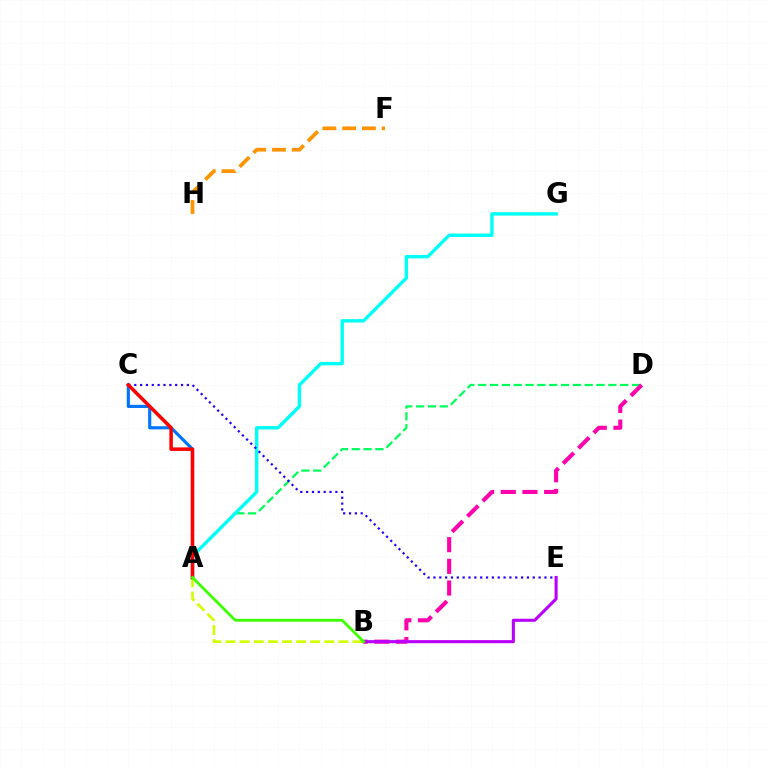{('A', 'D'): [{'color': '#00ff5c', 'line_style': 'dashed', 'thickness': 1.61}], ('A', 'G'): [{'color': '#00fff6', 'line_style': 'solid', 'thickness': 2.45}], ('B', 'D'): [{'color': '#ff00ac', 'line_style': 'dashed', 'thickness': 2.95}], ('A', 'C'): [{'color': '#0074ff', 'line_style': 'solid', 'thickness': 2.27}, {'color': '#ff0000', 'line_style': 'solid', 'thickness': 2.54}], ('F', 'H'): [{'color': '#ff9400', 'line_style': 'dashed', 'thickness': 2.69}], ('B', 'E'): [{'color': '#b900ff', 'line_style': 'solid', 'thickness': 2.21}], ('C', 'E'): [{'color': '#2500ff', 'line_style': 'dotted', 'thickness': 1.59}], ('A', 'B'): [{'color': '#d1ff00', 'line_style': 'dashed', 'thickness': 1.92}, {'color': '#3dff00', 'line_style': 'solid', 'thickness': 2.02}]}